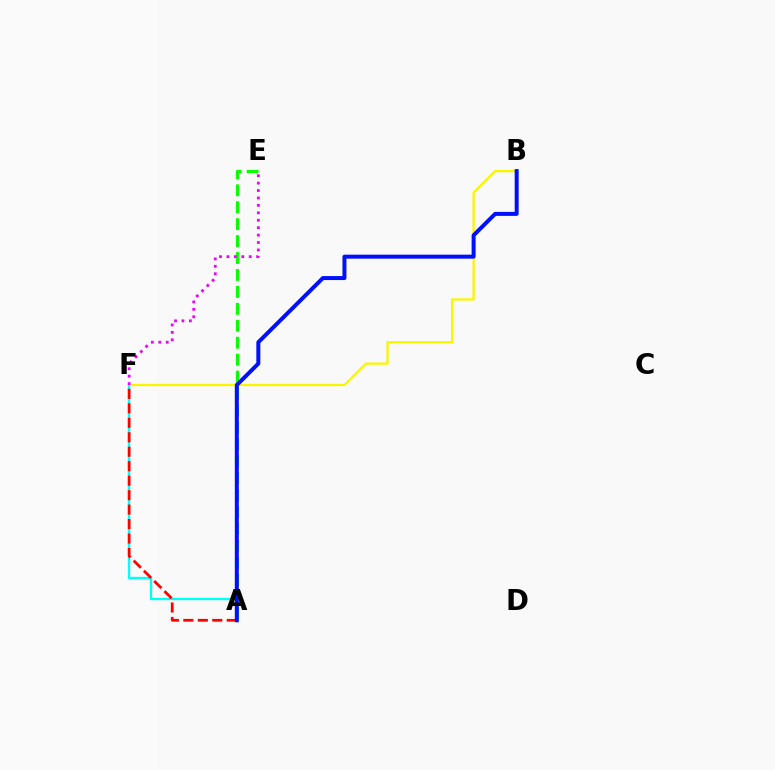{('A', 'E'): [{'color': '#08ff00', 'line_style': 'dashed', 'thickness': 2.3}], ('B', 'F'): [{'color': '#fcf500', 'line_style': 'solid', 'thickness': 1.65}], ('A', 'F'): [{'color': '#00fff6', 'line_style': 'solid', 'thickness': 1.7}, {'color': '#ff0000', 'line_style': 'dashed', 'thickness': 1.97}], ('E', 'F'): [{'color': '#ee00ff', 'line_style': 'dotted', 'thickness': 2.02}], ('A', 'B'): [{'color': '#0010ff', 'line_style': 'solid', 'thickness': 2.87}]}